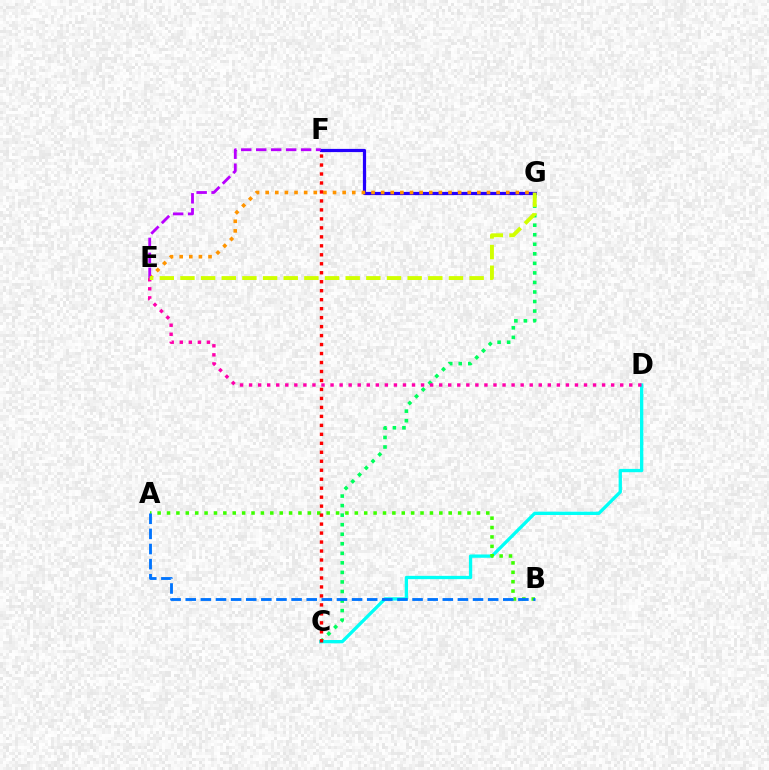{('C', 'G'): [{'color': '#00ff5c', 'line_style': 'dotted', 'thickness': 2.59}], ('F', 'G'): [{'color': '#2500ff', 'line_style': 'solid', 'thickness': 2.31}], ('E', 'G'): [{'color': '#ff9400', 'line_style': 'dotted', 'thickness': 2.61}, {'color': '#d1ff00', 'line_style': 'dashed', 'thickness': 2.81}], ('C', 'D'): [{'color': '#00fff6', 'line_style': 'solid', 'thickness': 2.38}], ('A', 'B'): [{'color': '#3dff00', 'line_style': 'dotted', 'thickness': 2.55}, {'color': '#0074ff', 'line_style': 'dashed', 'thickness': 2.05}], ('D', 'E'): [{'color': '#ff00ac', 'line_style': 'dotted', 'thickness': 2.46}], ('C', 'F'): [{'color': '#ff0000', 'line_style': 'dotted', 'thickness': 2.44}], ('E', 'F'): [{'color': '#b900ff', 'line_style': 'dashed', 'thickness': 2.03}]}